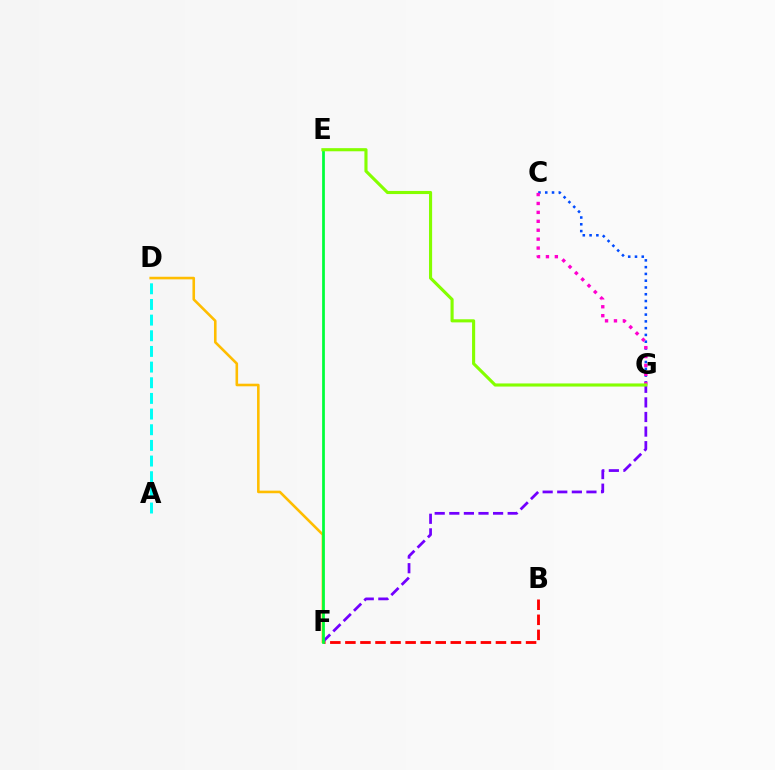{('A', 'D'): [{'color': '#00fff6', 'line_style': 'dashed', 'thickness': 2.13}], ('B', 'F'): [{'color': '#ff0000', 'line_style': 'dashed', 'thickness': 2.05}], ('C', 'G'): [{'color': '#004bff', 'line_style': 'dotted', 'thickness': 1.84}, {'color': '#ff00cf', 'line_style': 'dotted', 'thickness': 2.42}], ('D', 'F'): [{'color': '#ffbd00', 'line_style': 'solid', 'thickness': 1.87}], ('F', 'G'): [{'color': '#7200ff', 'line_style': 'dashed', 'thickness': 1.98}], ('E', 'F'): [{'color': '#00ff39', 'line_style': 'solid', 'thickness': 1.97}], ('E', 'G'): [{'color': '#84ff00', 'line_style': 'solid', 'thickness': 2.24}]}